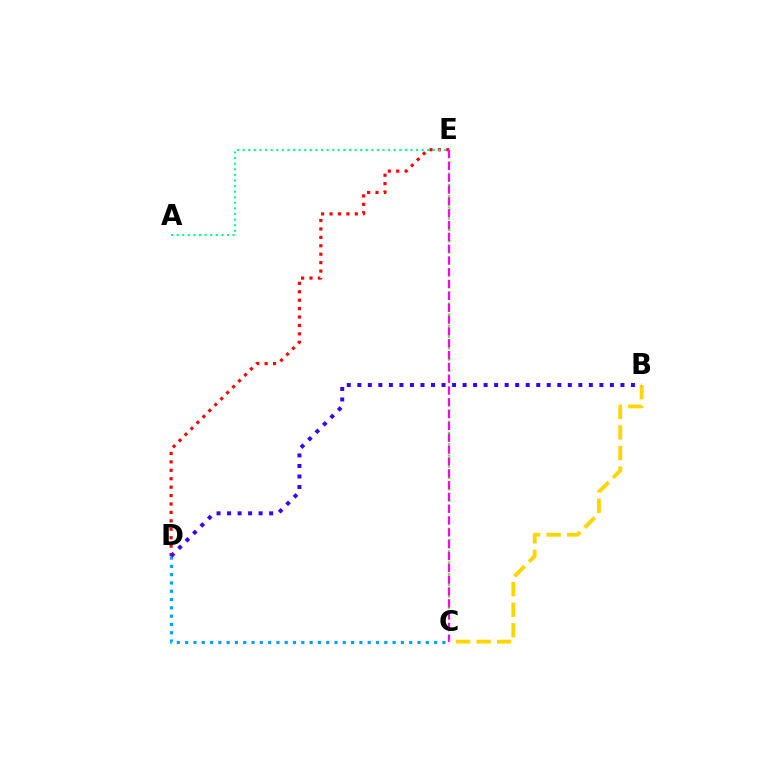{('C', 'D'): [{'color': '#009eff', 'line_style': 'dotted', 'thickness': 2.25}], ('D', 'E'): [{'color': '#ff0000', 'line_style': 'dotted', 'thickness': 2.29}], ('A', 'E'): [{'color': '#00ff86', 'line_style': 'dotted', 'thickness': 1.52}], ('C', 'E'): [{'color': '#4fff00', 'line_style': 'dotted', 'thickness': 1.53}, {'color': '#ff00ed', 'line_style': 'dashed', 'thickness': 1.61}], ('B', 'C'): [{'color': '#ffd500', 'line_style': 'dashed', 'thickness': 2.79}], ('B', 'D'): [{'color': '#3700ff', 'line_style': 'dotted', 'thickness': 2.86}]}